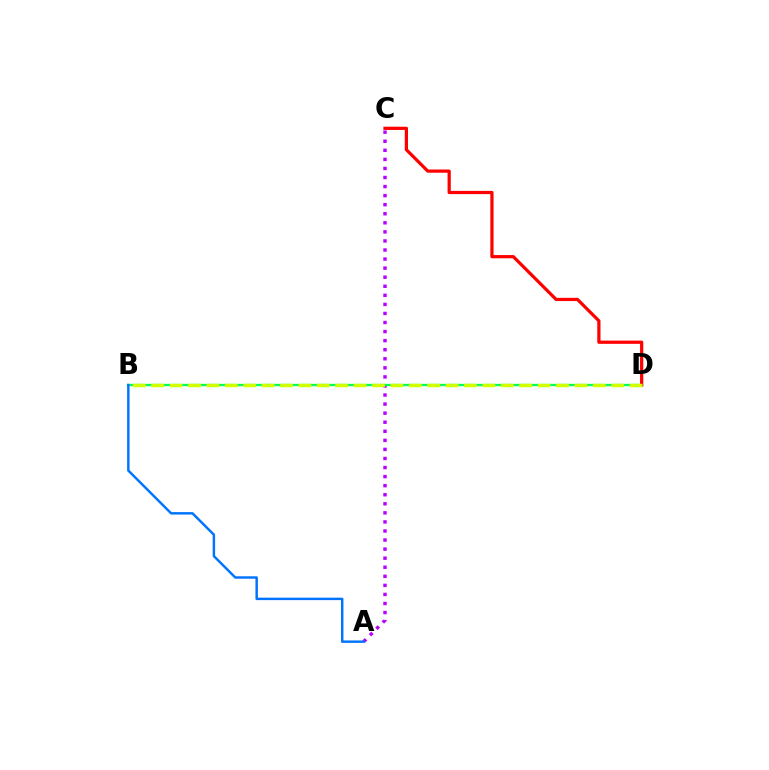{('A', 'C'): [{'color': '#b900ff', 'line_style': 'dotted', 'thickness': 2.46}], ('B', 'D'): [{'color': '#00ff5c', 'line_style': 'solid', 'thickness': 1.65}, {'color': '#d1ff00', 'line_style': 'dashed', 'thickness': 2.5}], ('C', 'D'): [{'color': '#ff0000', 'line_style': 'solid', 'thickness': 2.32}], ('A', 'B'): [{'color': '#0074ff', 'line_style': 'solid', 'thickness': 1.77}]}